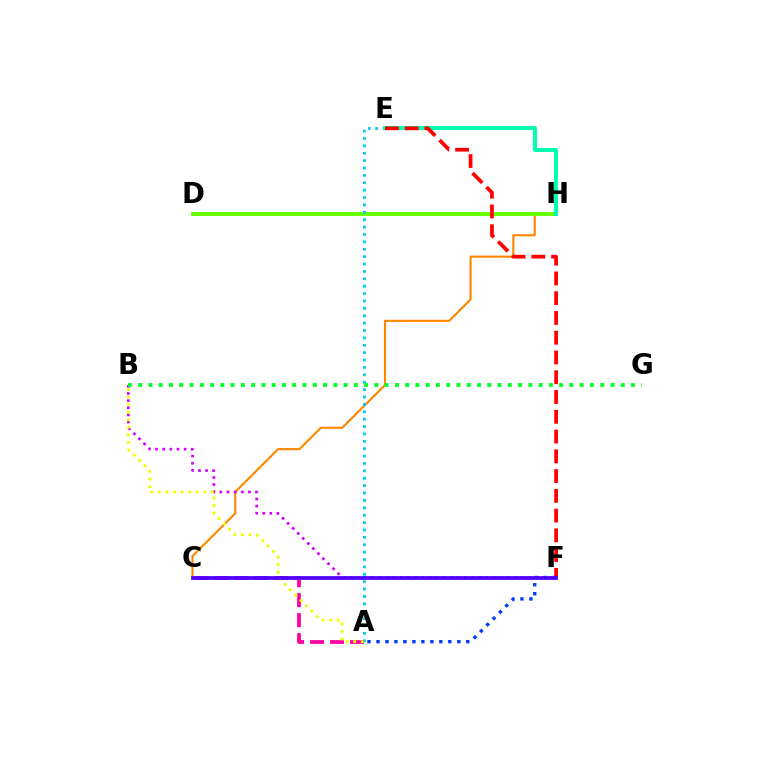{('C', 'H'): [{'color': '#ff8800', 'line_style': 'solid', 'thickness': 1.55}], ('B', 'F'): [{'color': '#d600ff', 'line_style': 'dotted', 'thickness': 1.94}], ('D', 'H'): [{'color': '#66ff00', 'line_style': 'solid', 'thickness': 2.82}], ('A', 'E'): [{'color': '#00c7ff', 'line_style': 'dotted', 'thickness': 2.01}], ('A', 'C'): [{'color': '#ff00a0', 'line_style': 'dashed', 'thickness': 2.71}], ('B', 'G'): [{'color': '#00ff27', 'line_style': 'dotted', 'thickness': 2.79}], ('E', 'H'): [{'color': '#00ffaf', 'line_style': 'solid', 'thickness': 2.85}], ('E', 'F'): [{'color': '#ff0000', 'line_style': 'dashed', 'thickness': 2.69}], ('A', 'B'): [{'color': '#eeff00', 'line_style': 'dotted', 'thickness': 2.05}], ('A', 'F'): [{'color': '#003fff', 'line_style': 'dotted', 'thickness': 2.44}], ('C', 'F'): [{'color': '#4f00ff', 'line_style': 'solid', 'thickness': 2.69}]}